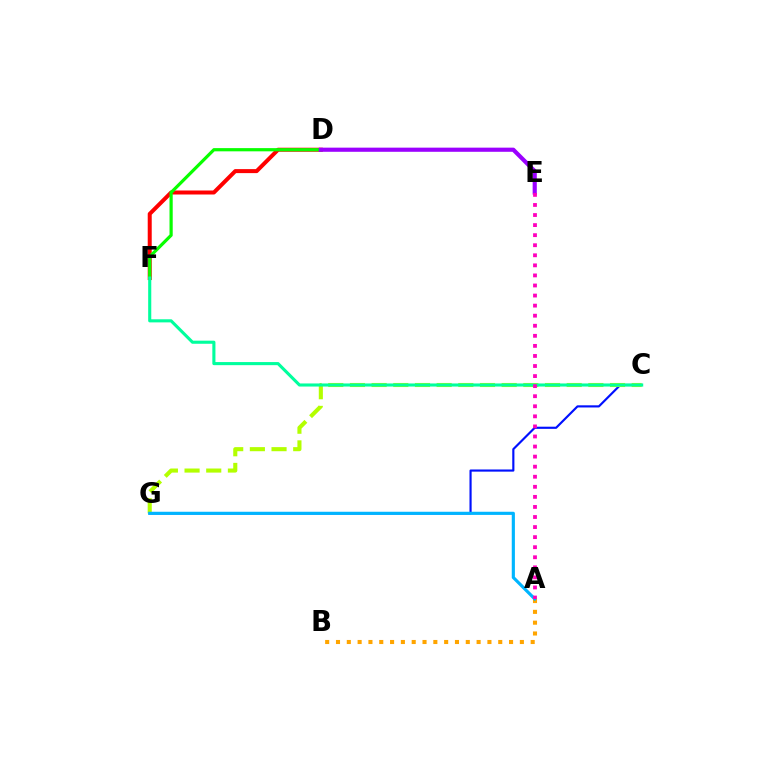{('C', 'G'): [{'color': '#0010ff', 'line_style': 'solid', 'thickness': 1.55}, {'color': '#b3ff00', 'line_style': 'dashed', 'thickness': 2.94}], ('D', 'F'): [{'color': '#ff0000', 'line_style': 'solid', 'thickness': 2.88}, {'color': '#08ff00', 'line_style': 'solid', 'thickness': 2.31}], ('C', 'F'): [{'color': '#00ff9d', 'line_style': 'solid', 'thickness': 2.23}], ('A', 'B'): [{'color': '#ffa500', 'line_style': 'dotted', 'thickness': 2.94}], ('A', 'G'): [{'color': '#00b5ff', 'line_style': 'solid', 'thickness': 2.27}], ('D', 'E'): [{'color': '#9b00ff', 'line_style': 'solid', 'thickness': 2.98}], ('A', 'E'): [{'color': '#ff00bd', 'line_style': 'dotted', 'thickness': 2.73}]}